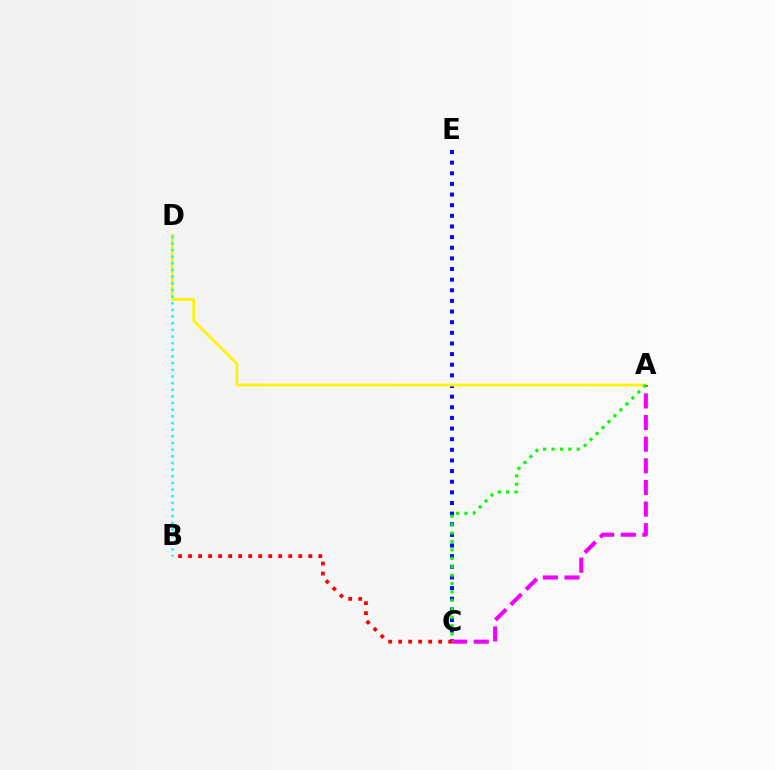{('C', 'E'): [{'color': '#0010ff', 'line_style': 'dotted', 'thickness': 2.89}], ('A', 'D'): [{'color': '#fcf500', 'line_style': 'solid', 'thickness': 1.99}], ('B', 'D'): [{'color': '#00fff6', 'line_style': 'dotted', 'thickness': 1.81}], ('A', 'C'): [{'color': '#ee00ff', 'line_style': 'dashed', 'thickness': 2.94}, {'color': '#08ff00', 'line_style': 'dotted', 'thickness': 2.28}], ('B', 'C'): [{'color': '#ff0000', 'line_style': 'dotted', 'thickness': 2.72}]}